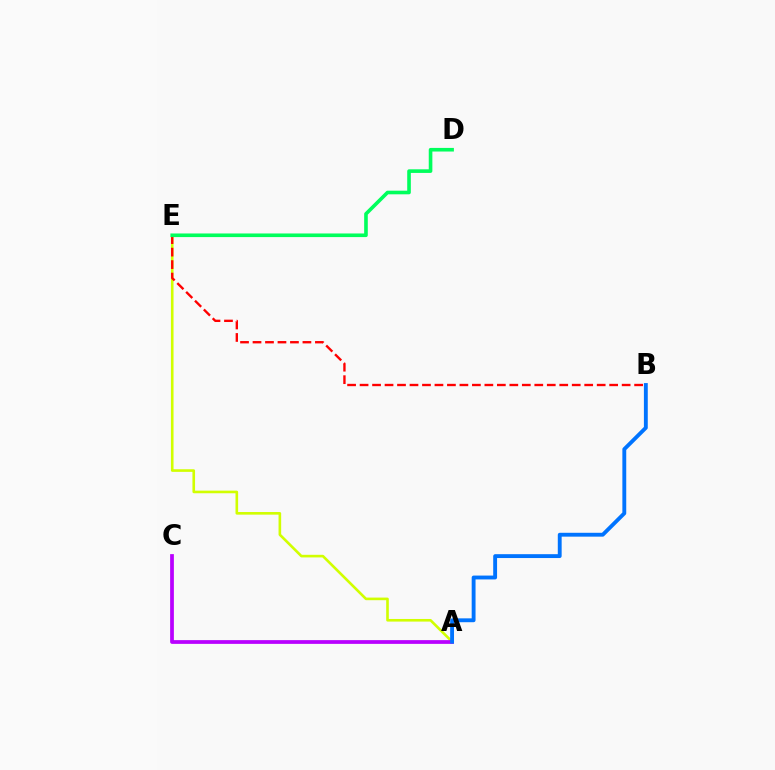{('A', 'E'): [{'color': '#d1ff00', 'line_style': 'solid', 'thickness': 1.89}], ('B', 'E'): [{'color': '#ff0000', 'line_style': 'dashed', 'thickness': 1.7}], ('A', 'C'): [{'color': '#b900ff', 'line_style': 'solid', 'thickness': 2.69}], ('D', 'E'): [{'color': '#00ff5c', 'line_style': 'solid', 'thickness': 2.61}], ('A', 'B'): [{'color': '#0074ff', 'line_style': 'solid', 'thickness': 2.78}]}